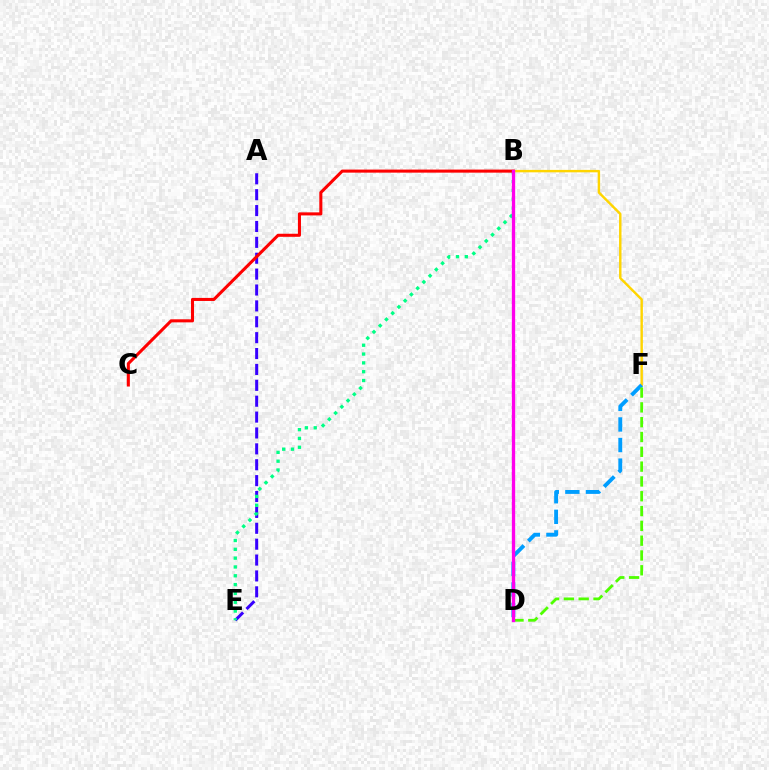{('B', 'F'): [{'color': '#ffd500', 'line_style': 'solid', 'thickness': 1.75}], ('A', 'E'): [{'color': '#3700ff', 'line_style': 'dashed', 'thickness': 2.16}], ('B', 'E'): [{'color': '#00ff86', 'line_style': 'dotted', 'thickness': 2.4}], ('D', 'F'): [{'color': '#009eff', 'line_style': 'dashed', 'thickness': 2.79}, {'color': '#4fff00', 'line_style': 'dashed', 'thickness': 2.01}], ('B', 'C'): [{'color': '#ff0000', 'line_style': 'solid', 'thickness': 2.2}], ('B', 'D'): [{'color': '#ff00ed', 'line_style': 'solid', 'thickness': 2.39}]}